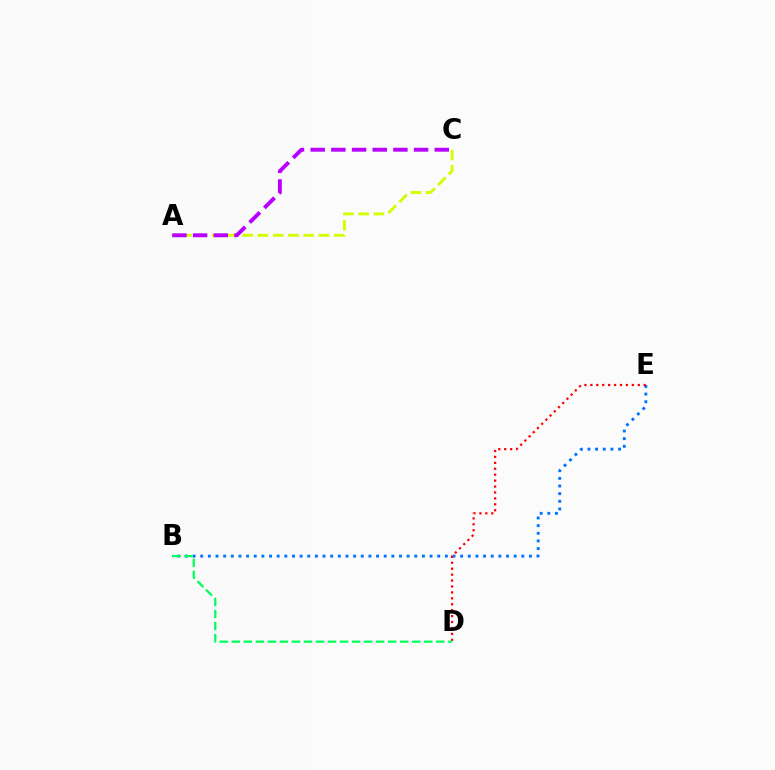{('A', 'C'): [{'color': '#d1ff00', 'line_style': 'dashed', 'thickness': 2.07}, {'color': '#b900ff', 'line_style': 'dashed', 'thickness': 2.81}], ('B', 'E'): [{'color': '#0074ff', 'line_style': 'dotted', 'thickness': 2.08}], ('D', 'E'): [{'color': '#ff0000', 'line_style': 'dotted', 'thickness': 1.61}], ('B', 'D'): [{'color': '#00ff5c', 'line_style': 'dashed', 'thickness': 1.63}]}